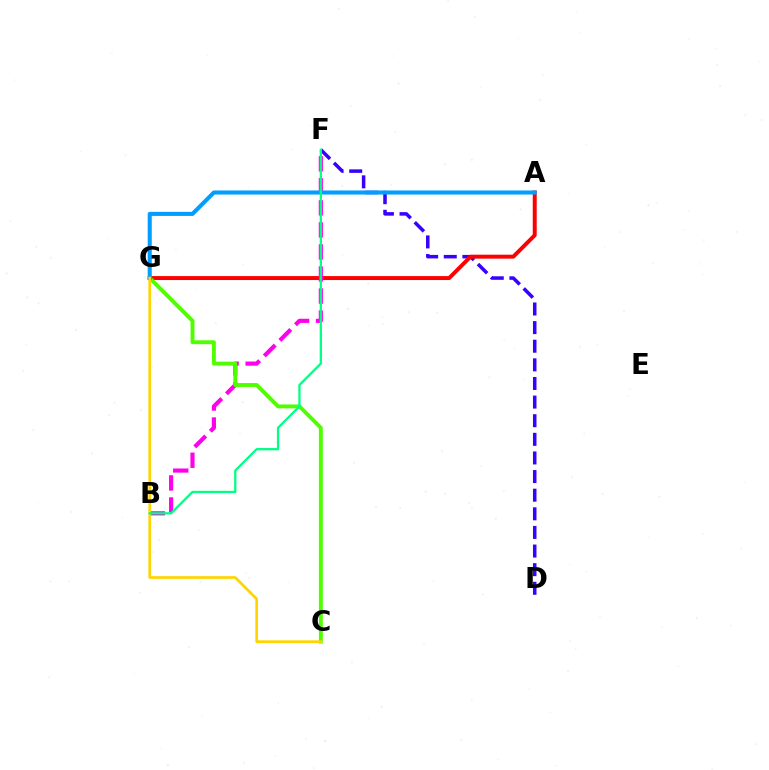{('D', 'F'): [{'color': '#3700ff', 'line_style': 'dashed', 'thickness': 2.53}], ('A', 'G'): [{'color': '#ff0000', 'line_style': 'solid', 'thickness': 2.84}, {'color': '#009eff', 'line_style': 'solid', 'thickness': 2.93}], ('B', 'F'): [{'color': '#ff00ed', 'line_style': 'dashed', 'thickness': 2.99}, {'color': '#00ff86', 'line_style': 'solid', 'thickness': 1.65}], ('C', 'G'): [{'color': '#4fff00', 'line_style': 'solid', 'thickness': 2.8}, {'color': '#ffd500', 'line_style': 'solid', 'thickness': 1.94}]}